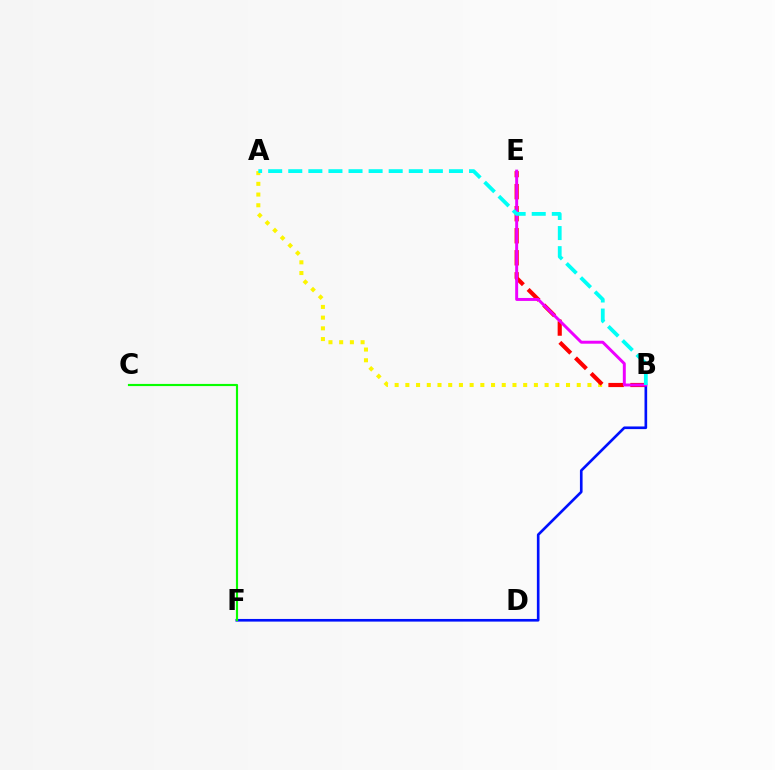{('A', 'B'): [{'color': '#fcf500', 'line_style': 'dotted', 'thickness': 2.91}, {'color': '#00fff6', 'line_style': 'dashed', 'thickness': 2.73}], ('B', 'E'): [{'color': '#ff0000', 'line_style': 'dashed', 'thickness': 2.99}, {'color': '#ee00ff', 'line_style': 'solid', 'thickness': 2.13}], ('B', 'F'): [{'color': '#0010ff', 'line_style': 'solid', 'thickness': 1.91}], ('C', 'F'): [{'color': '#08ff00', 'line_style': 'solid', 'thickness': 1.55}]}